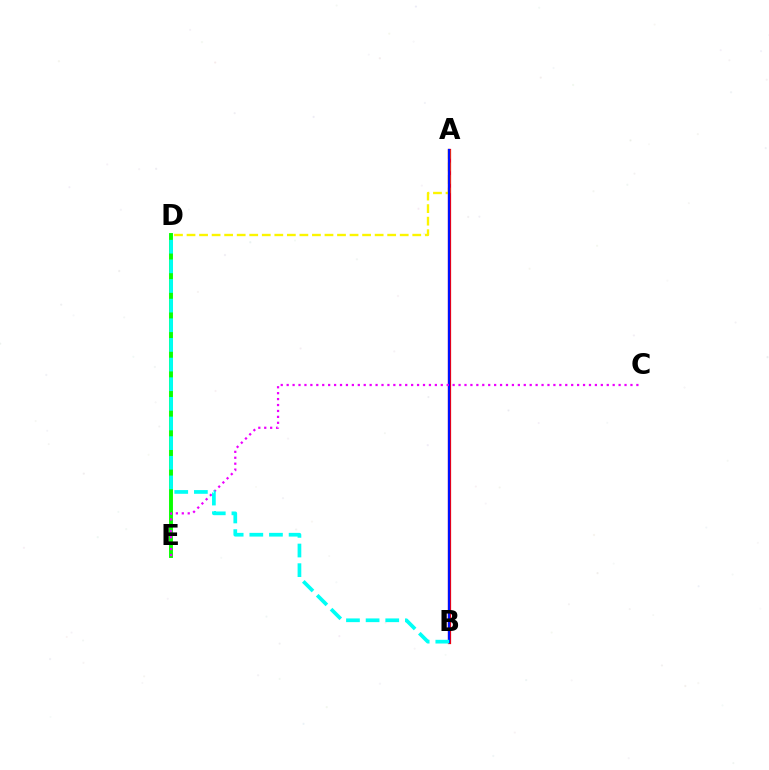{('A', 'B'): [{'color': '#ff0000', 'line_style': 'solid', 'thickness': 2.33}, {'color': '#0010ff', 'line_style': 'solid', 'thickness': 1.61}], ('A', 'D'): [{'color': '#fcf500', 'line_style': 'dashed', 'thickness': 1.7}], ('D', 'E'): [{'color': '#08ff00', 'line_style': 'solid', 'thickness': 2.81}], ('C', 'E'): [{'color': '#ee00ff', 'line_style': 'dotted', 'thickness': 1.61}], ('B', 'D'): [{'color': '#00fff6', 'line_style': 'dashed', 'thickness': 2.67}]}